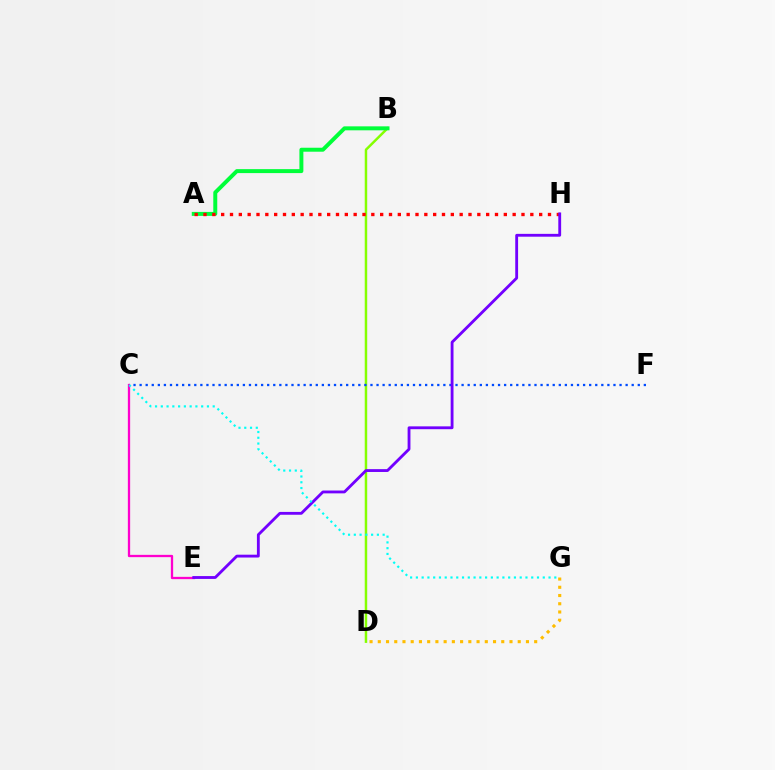{('B', 'D'): [{'color': '#84ff00', 'line_style': 'solid', 'thickness': 1.78}], ('A', 'B'): [{'color': '#00ff39', 'line_style': 'solid', 'thickness': 2.86}], ('A', 'H'): [{'color': '#ff0000', 'line_style': 'dotted', 'thickness': 2.4}], ('C', 'F'): [{'color': '#004bff', 'line_style': 'dotted', 'thickness': 1.65}], ('C', 'E'): [{'color': '#ff00cf', 'line_style': 'solid', 'thickness': 1.65}], ('E', 'H'): [{'color': '#7200ff', 'line_style': 'solid', 'thickness': 2.04}], ('C', 'G'): [{'color': '#00fff6', 'line_style': 'dotted', 'thickness': 1.57}], ('D', 'G'): [{'color': '#ffbd00', 'line_style': 'dotted', 'thickness': 2.24}]}